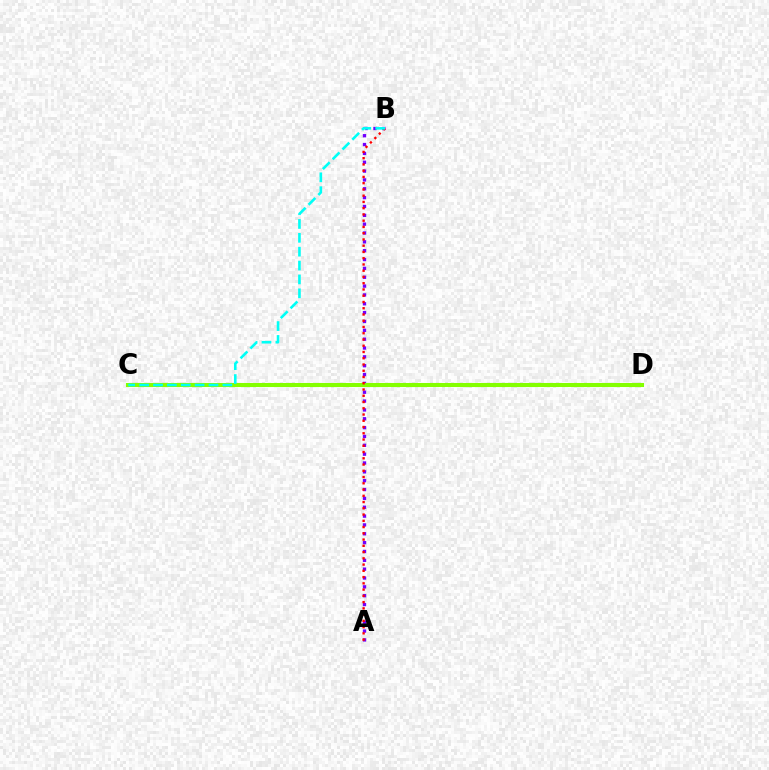{('A', 'B'): [{'color': '#7200ff', 'line_style': 'dotted', 'thickness': 2.4}, {'color': '#ff0000', 'line_style': 'dotted', 'thickness': 1.7}], ('C', 'D'): [{'color': '#84ff00', 'line_style': 'solid', 'thickness': 2.93}], ('B', 'C'): [{'color': '#00fff6', 'line_style': 'dashed', 'thickness': 1.88}]}